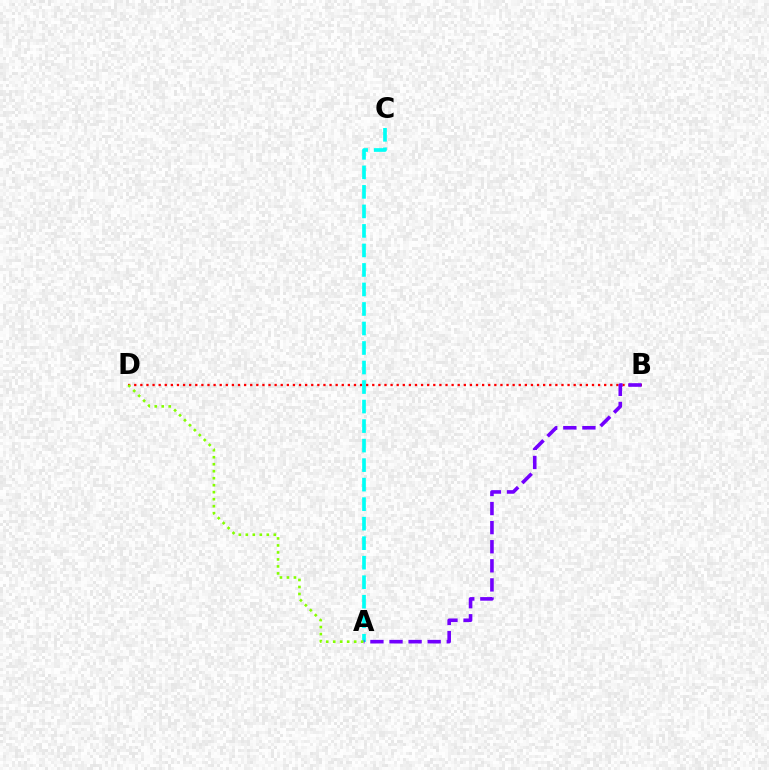{('B', 'D'): [{'color': '#ff0000', 'line_style': 'dotted', 'thickness': 1.66}], ('A', 'C'): [{'color': '#00fff6', 'line_style': 'dashed', 'thickness': 2.65}], ('A', 'B'): [{'color': '#7200ff', 'line_style': 'dashed', 'thickness': 2.59}], ('A', 'D'): [{'color': '#84ff00', 'line_style': 'dotted', 'thickness': 1.9}]}